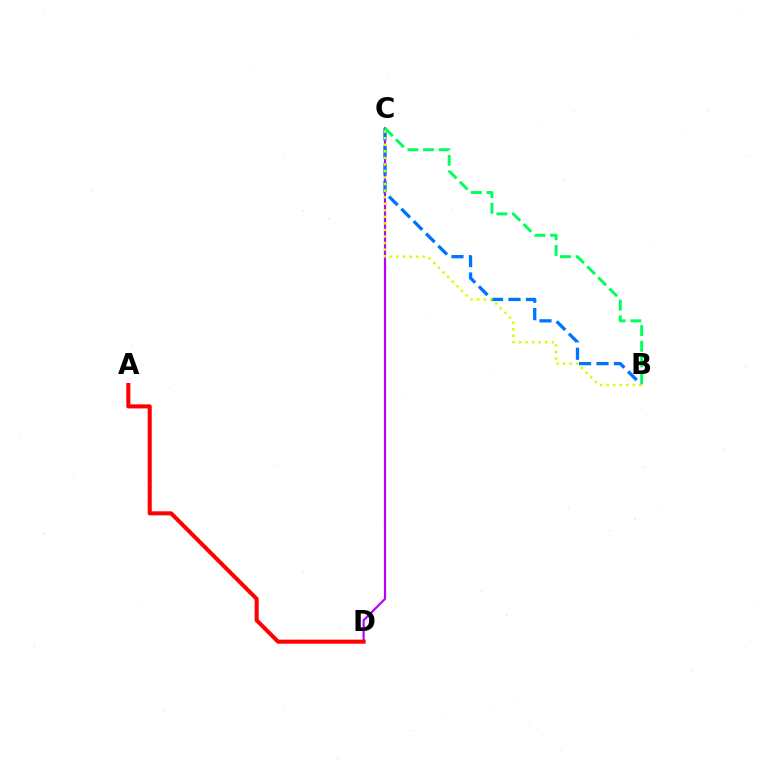{('C', 'D'): [{'color': '#b900ff', 'line_style': 'solid', 'thickness': 1.57}], ('B', 'C'): [{'color': '#0074ff', 'line_style': 'dashed', 'thickness': 2.37}, {'color': '#00ff5c', 'line_style': 'dashed', 'thickness': 2.12}, {'color': '#d1ff00', 'line_style': 'dotted', 'thickness': 1.78}], ('A', 'D'): [{'color': '#ff0000', 'line_style': 'solid', 'thickness': 2.92}]}